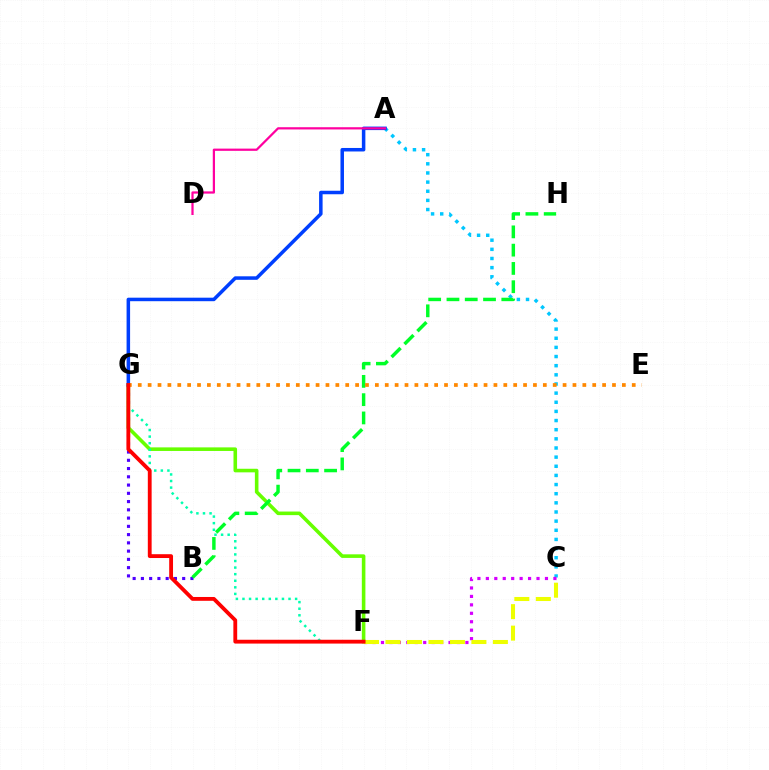{('B', 'G'): [{'color': '#4f00ff', 'line_style': 'dotted', 'thickness': 2.24}], ('A', 'C'): [{'color': '#00c7ff', 'line_style': 'dotted', 'thickness': 2.48}], ('F', 'G'): [{'color': '#66ff00', 'line_style': 'solid', 'thickness': 2.58}, {'color': '#00ffaf', 'line_style': 'dotted', 'thickness': 1.79}, {'color': '#ff0000', 'line_style': 'solid', 'thickness': 2.75}], ('C', 'F'): [{'color': '#d600ff', 'line_style': 'dotted', 'thickness': 2.29}, {'color': '#eeff00', 'line_style': 'dashed', 'thickness': 2.92}], ('B', 'H'): [{'color': '#00ff27', 'line_style': 'dashed', 'thickness': 2.48}], ('A', 'G'): [{'color': '#003fff', 'line_style': 'solid', 'thickness': 2.53}], ('E', 'G'): [{'color': '#ff8800', 'line_style': 'dotted', 'thickness': 2.68}], ('A', 'D'): [{'color': '#ff00a0', 'line_style': 'solid', 'thickness': 1.61}]}